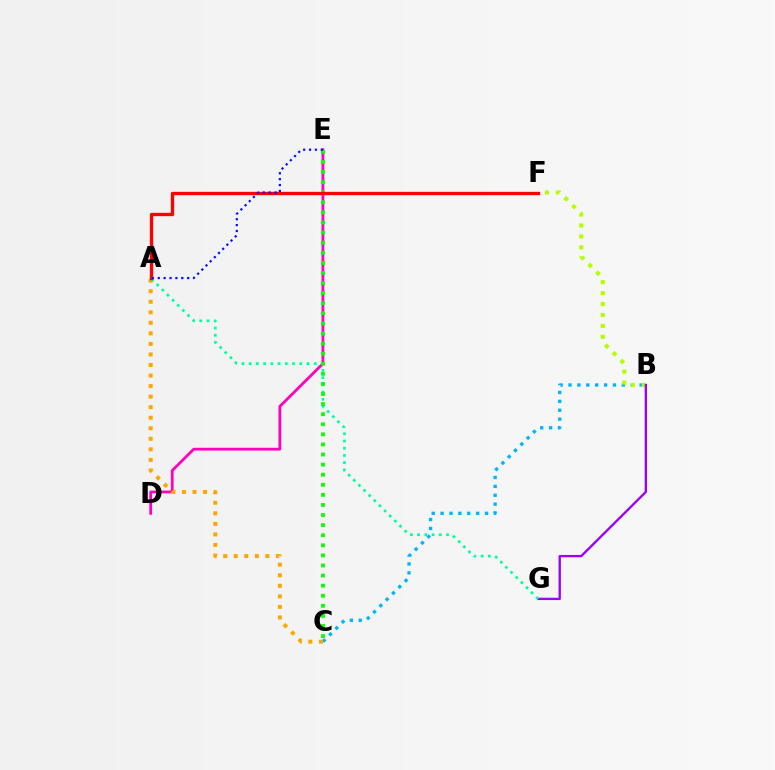{('D', 'E'): [{'color': '#ff00bd', 'line_style': 'solid', 'thickness': 2.0}], ('B', 'C'): [{'color': '#00b5ff', 'line_style': 'dotted', 'thickness': 2.42}], ('A', 'C'): [{'color': '#ffa500', 'line_style': 'dotted', 'thickness': 2.86}], ('B', 'F'): [{'color': '#b3ff00', 'line_style': 'dotted', 'thickness': 2.97}], ('B', 'G'): [{'color': '#9b00ff', 'line_style': 'solid', 'thickness': 1.68}], ('A', 'G'): [{'color': '#00ff9d', 'line_style': 'dotted', 'thickness': 1.97}], ('C', 'E'): [{'color': '#08ff00', 'line_style': 'dotted', 'thickness': 2.74}], ('A', 'F'): [{'color': '#ff0000', 'line_style': 'solid', 'thickness': 2.39}], ('A', 'E'): [{'color': '#0010ff', 'line_style': 'dotted', 'thickness': 1.6}]}